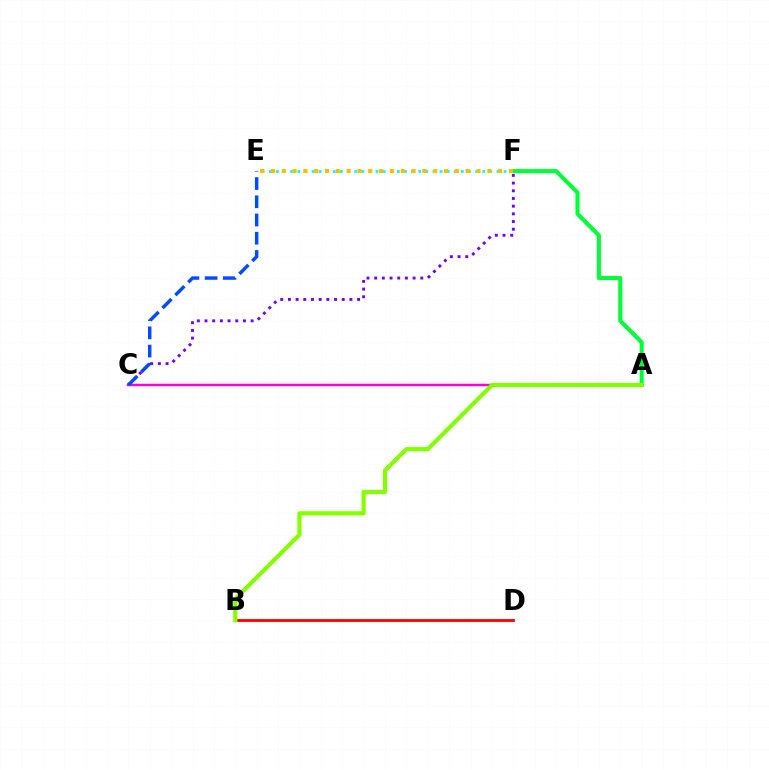{('E', 'F'): [{'color': '#00fff6', 'line_style': 'dotted', 'thickness': 1.93}, {'color': '#ffbd00', 'line_style': 'dotted', 'thickness': 2.94}], ('A', 'C'): [{'color': '#ff00cf', 'line_style': 'solid', 'thickness': 1.75}], ('A', 'F'): [{'color': '#00ff39', 'line_style': 'solid', 'thickness': 2.93}], ('C', 'F'): [{'color': '#7200ff', 'line_style': 'dotted', 'thickness': 2.09}], ('C', 'E'): [{'color': '#004bff', 'line_style': 'dashed', 'thickness': 2.48}], ('B', 'D'): [{'color': '#ff0000', 'line_style': 'solid', 'thickness': 2.02}], ('A', 'B'): [{'color': '#84ff00', 'line_style': 'solid', 'thickness': 2.98}]}